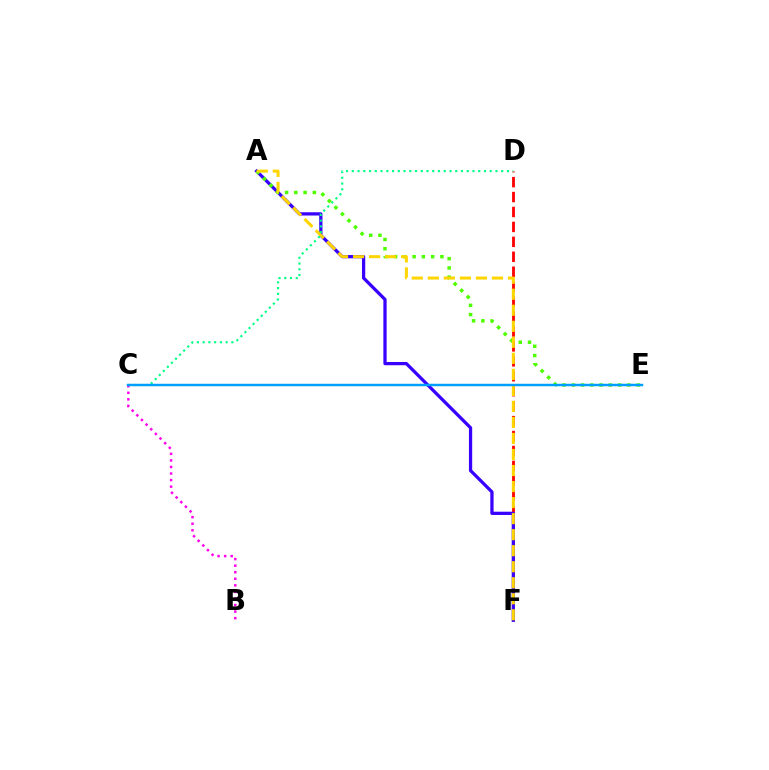{('D', 'F'): [{'color': '#ff0000', 'line_style': 'dashed', 'thickness': 2.03}], ('A', 'F'): [{'color': '#3700ff', 'line_style': 'solid', 'thickness': 2.34}, {'color': '#ffd500', 'line_style': 'dashed', 'thickness': 2.18}], ('A', 'E'): [{'color': '#4fff00', 'line_style': 'dotted', 'thickness': 2.52}], ('B', 'C'): [{'color': '#ff00ed', 'line_style': 'dotted', 'thickness': 1.78}], ('C', 'D'): [{'color': '#00ff86', 'line_style': 'dotted', 'thickness': 1.56}], ('C', 'E'): [{'color': '#009eff', 'line_style': 'solid', 'thickness': 1.77}]}